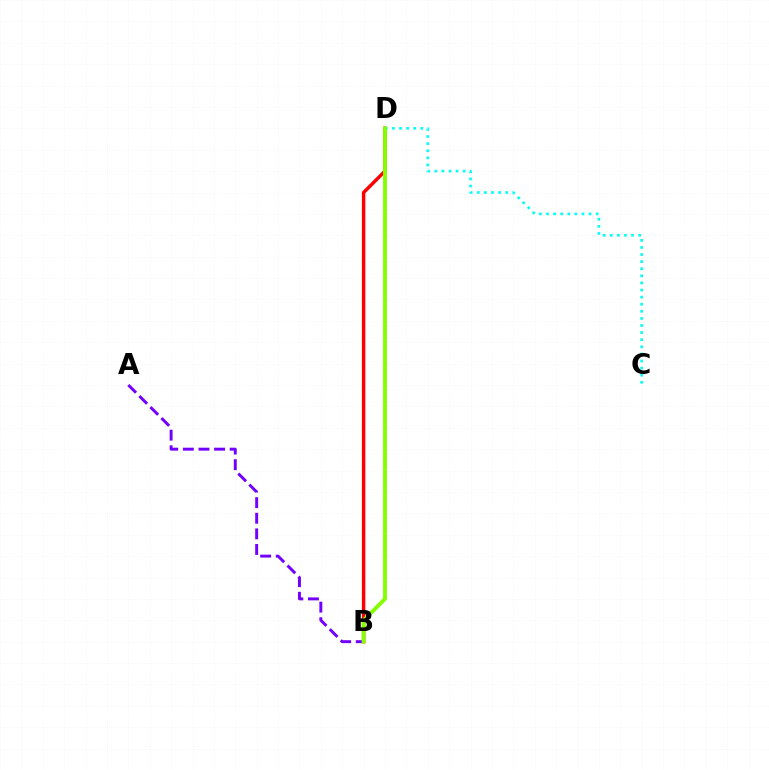{('B', 'D'): [{'color': '#ff0000', 'line_style': 'solid', 'thickness': 2.48}, {'color': '#84ff00', 'line_style': 'solid', 'thickness': 2.78}], ('A', 'B'): [{'color': '#7200ff', 'line_style': 'dashed', 'thickness': 2.12}], ('C', 'D'): [{'color': '#00fff6', 'line_style': 'dotted', 'thickness': 1.93}]}